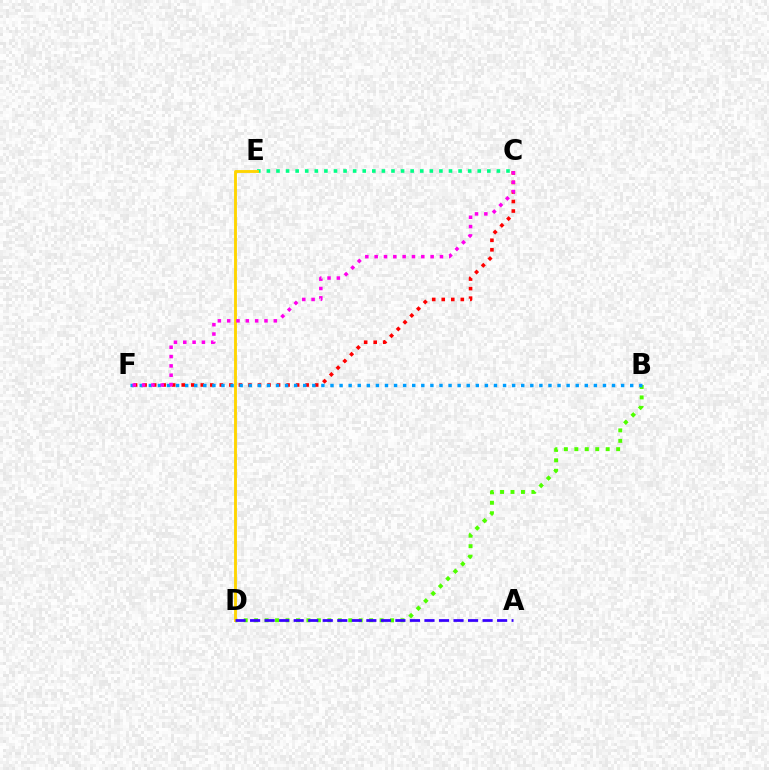{('C', 'E'): [{'color': '#00ff86', 'line_style': 'dotted', 'thickness': 2.6}], ('B', 'D'): [{'color': '#4fff00', 'line_style': 'dotted', 'thickness': 2.84}], ('C', 'F'): [{'color': '#ff0000', 'line_style': 'dotted', 'thickness': 2.59}, {'color': '#ff00ed', 'line_style': 'dotted', 'thickness': 2.53}], ('D', 'E'): [{'color': '#ffd500', 'line_style': 'solid', 'thickness': 2.06}], ('B', 'F'): [{'color': '#009eff', 'line_style': 'dotted', 'thickness': 2.47}], ('A', 'D'): [{'color': '#3700ff', 'line_style': 'dashed', 'thickness': 1.97}]}